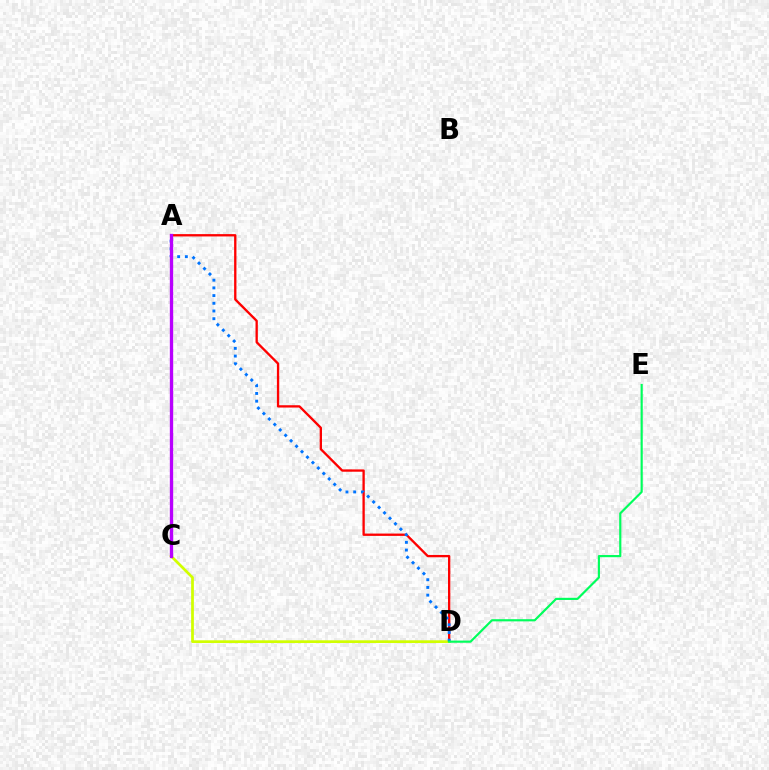{('A', 'D'): [{'color': '#ff0000', 'line_style': 'solid', 'thickness': 1.67}, {'color': '#0074ff', 'line_style': 'dotted', 'thickness': 2.09}], ('C', 'D'): [{'color': '#d1ff00', 'line_style': 'solid', 'thickness': 1.97}], ('A', 'C'): [{'color': '#b900ff', 'line_style': 'solid', 'thickness': 2.39}], ('D', 'E'): [{'color': '#00ff5c', 'line_style': 'solid', 'thickness': 1.56}]}